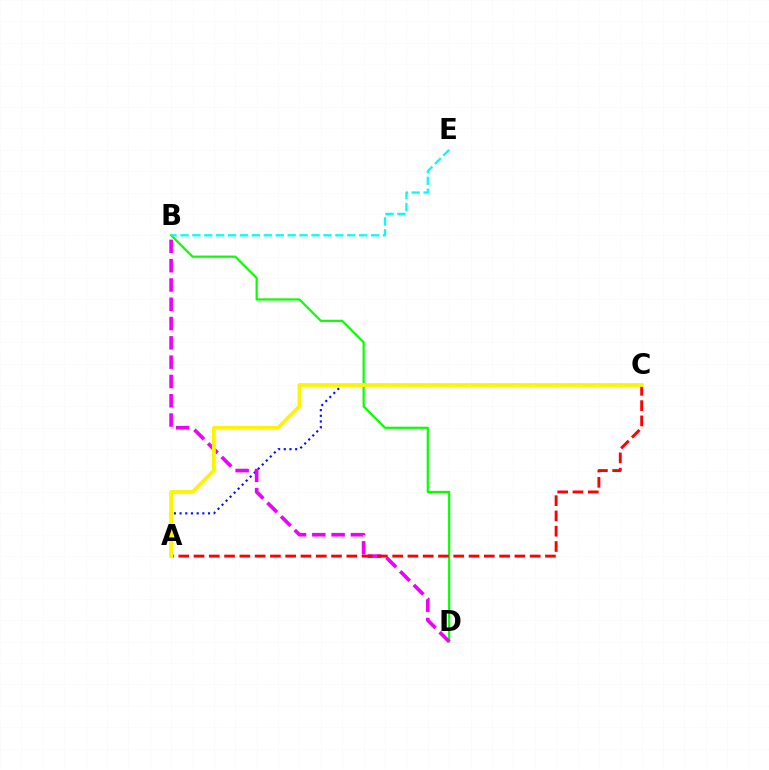{('B', 'D'): [{'color': '#08ff00', 'line_style': 'solid', 'thickness': 1.58}, {'color': '#ee00ff', 'line_style': 'dashed', 'thickness': 2.62}], ('A', 'C'): [{'color': '#0010ff', 'line_style': 'dotted', 'thickness': 1.54}, {'color': '#ff0000', 'line_style': 'dashed', 'thickness': 2.08}, {'color': '#fcf500', 'line_style': 'solid', 'thickness': 2.73}], ('B', 'E'): [{'color': '#00fff6', 'line_style': 'dashed', 'thickness': 1.62}]}